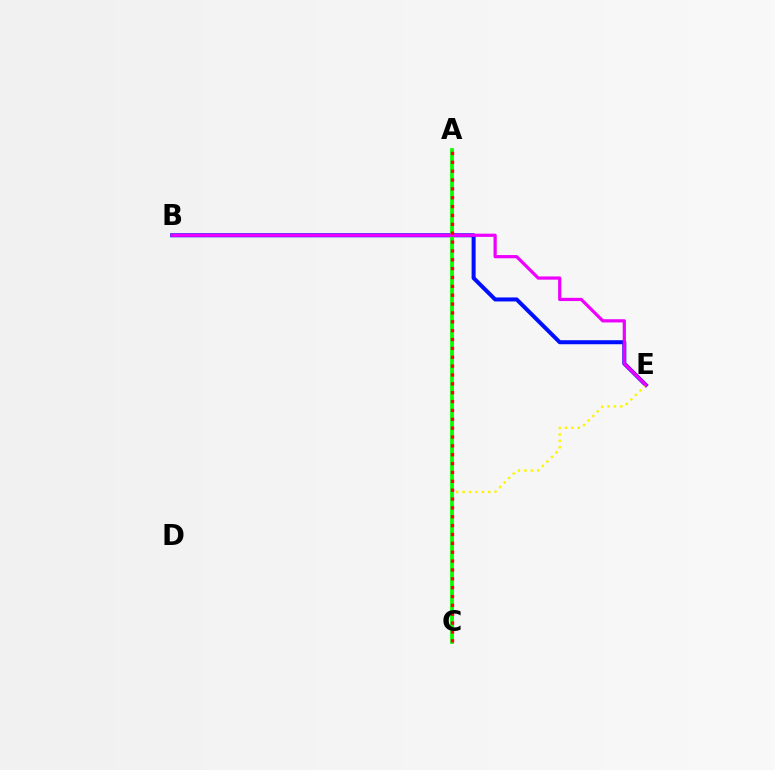{('B', 'E'): [{'color': '#0010ff', 'line_style': 'solid', 'thickness': 2.89}, {'color': '#ee00ff', 'line_style': 'solid', 'thickness': 2.32}], ('A', 'C'): [{'color': '#00fff6', 'line_style': 'dashed', 'thickness': 2.12}, {'color': '#08ff00', 'line_style': 'solid', 'thickness': 2.68}, {'color': '#ff0000', 'line_style': 'dotted', 'thickness': 2.41}], ('C', 'E'): [{'color': '#fcf500', 'line_style': 'dotted', 'thickness': 1.75}]}